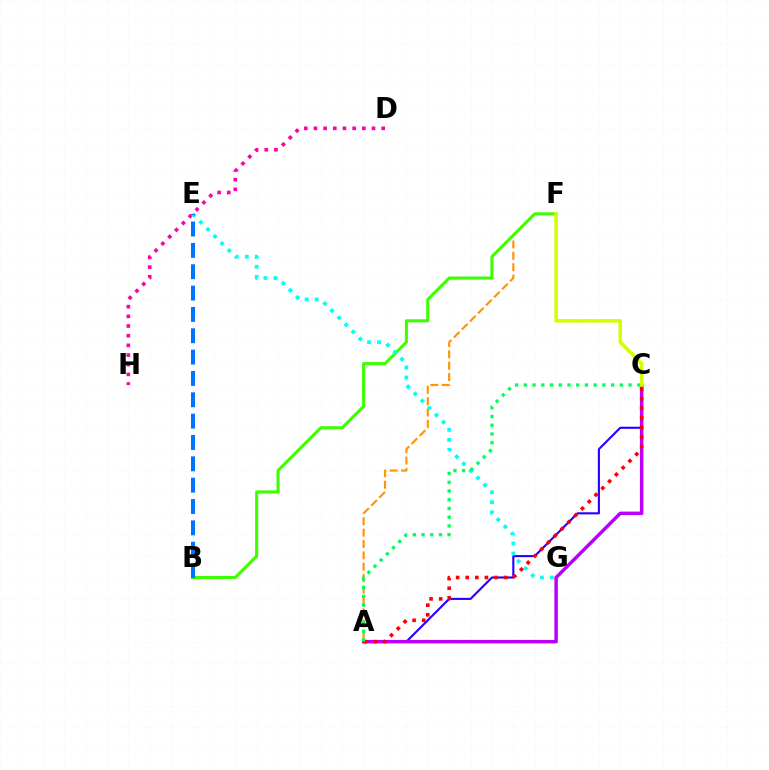{('A', 'F'): [{'color': '#ff9400', 'line_style': 'dashed', 'thickness': 1.54}], ('B', 'F'): [{'color': '#3dff00', 'line_style': 'solid', 'thickness': 2.22}], ('D', 'H'): [{'color': '#ff00ac', 'line_style': 'dotted', 'thickness': 2.63}], ('A', 'C'): [{'color': '#2500ff', 'line_style': 'solid', 'thickness': 1.52}, {'color': '#b900ff', 'line_style': 'solid', 'thickness': 2.5}, {'color': '#ff0000', 'line_style': 'dotted', 'thickness': 2.61}, {'color': '#00ff5c', 'line_style': 'dotted', 'thickness': 2.37}], ('E', 'G'): [{'color': '#00fff6', 'line_style': 'dotted', 'thickness': 2.72}], ('B', 'E'): [{'color': '#0074ff', 'line_style': 'dashed', 'thickness': 2.9}], ('C', 'F'): [{'color': '#d1ff00', 'line_style': 'solid', 'thickness': 2.54}]}